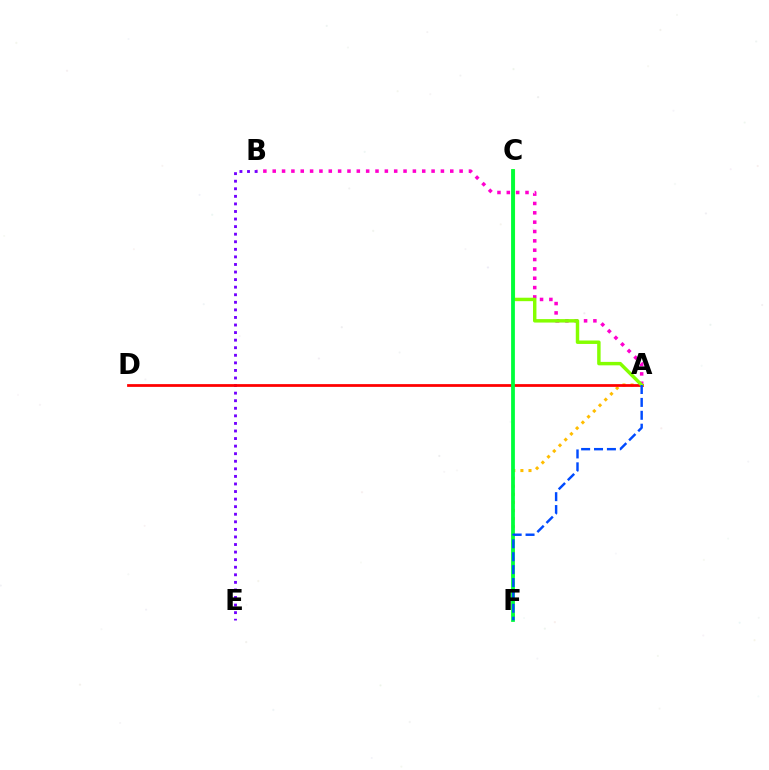{('C', 'F'): [{'color': '#00fff6', 'line_style': 'solid', 'thickness': 1.59}, {'color': '#00ff39', 'line_style': 'solid', 'thickness': 2.71}], ('A', 'B'): [{'color': '#ff00cf', 'line_style': 'dotted', 'thickness': 2.54}], ('B', 'E'): [{'color': '#7200ff', 'line_style': 'dotted', 'thickness': 2.06}], ('A', 'F'): [{'color': '#ffbd00', 'line_style': 'dotted', 'thickness': 2.2}, {'color': '#004bff', 'line_style': 'dashed', 'thickness': 1.75}], ('A', 'D'): [{'color': '#ff0000', 'line_style': 'solid', 'thickness': 1.99}], ('A', 'C'): [{'color': '#84ff00', 'line_style': 'solid', 'thickness': 2.48}]}